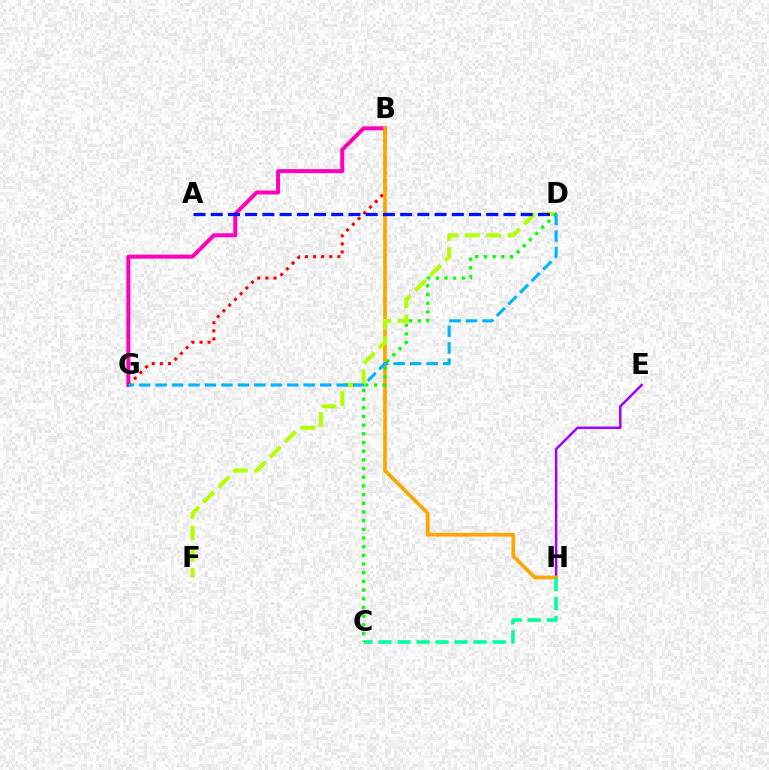{('B', 'G'): [{'color': '#ff00bd', 'line_style': 'solid', 'thickness': 2.89}, {'color': '#ff0000', 'line_style': 'dotted', 'thickness': 2.19}], ('E', 'H'): [{'color': '#9b00ff', 'line_style': 'solid', 'thickness': 1.75}], ('B', 'H'): [{'color': '#ffa500', 'line_style': 'solid', 'thickness': 2.66}], ('C', 'H'): [{'color': '#00ff9d', 'line_style': 'dashed', 'thickness': 2.59}], ('D', 'F'): [{'color': '#b3ff00', 'line_style': 'dashed', 'thickness': 2.89}], ('A', 'D'): [{'color': '#0010ff', 'line_style': 'dashed', 'thickness': 2.34}], ('C', 'D'): [{'color': '#08ff00', 'line_style': 'dotted', 'thickness': 2.36}], ('D', 'G'): [{'color': '#00b5ff', 'line_style': 'dashed', 'thickness': 2.24}]}